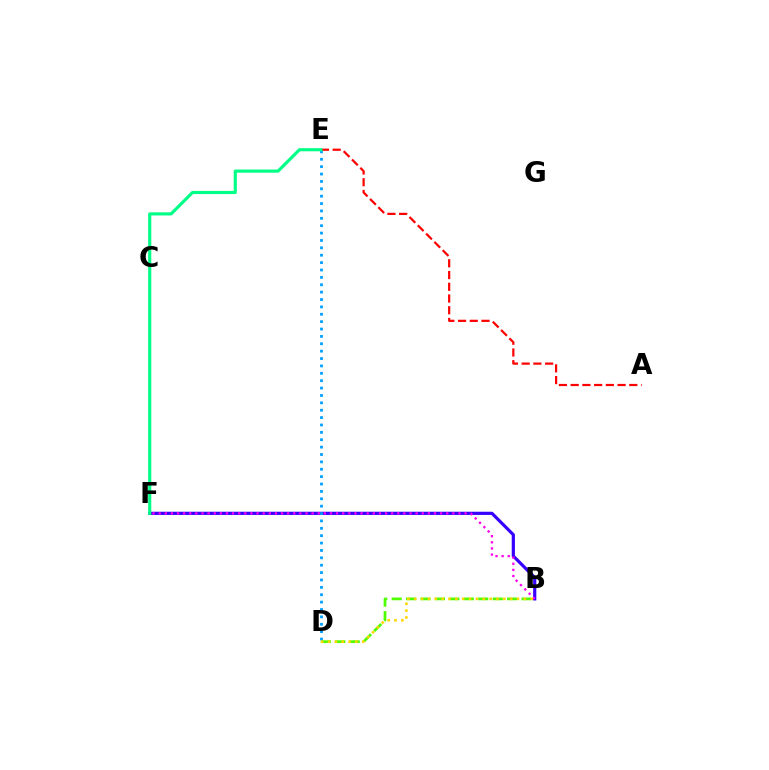{('B', 'D'): [{'color': '#4fff00', 'line_style': 'dashed', 'thickness': 1.96}, {'color': '#ffd500', 'line_style': 'dotted', 'thickness': 1.86}], ('B', 'F'): [{'color': '#3700ff', 'line_style': 'solid', 'thickness': 2.29}, {'color': '#ff00ed', 'line_style': 'dotted', 'thickness': 1.66}], ('A', 'E'): [{'color': '#ff0000', 'line_style': 'dashed', 'thickness': 1.59}], ('D', 'E'): [{'color': '#009eff', 'line_style': 'dotted', 'thickness': 2.01}], ('E', 'F'): [{'color': '#00ff86', 'line_style': 'solid', 'thickness': 2.26}]}